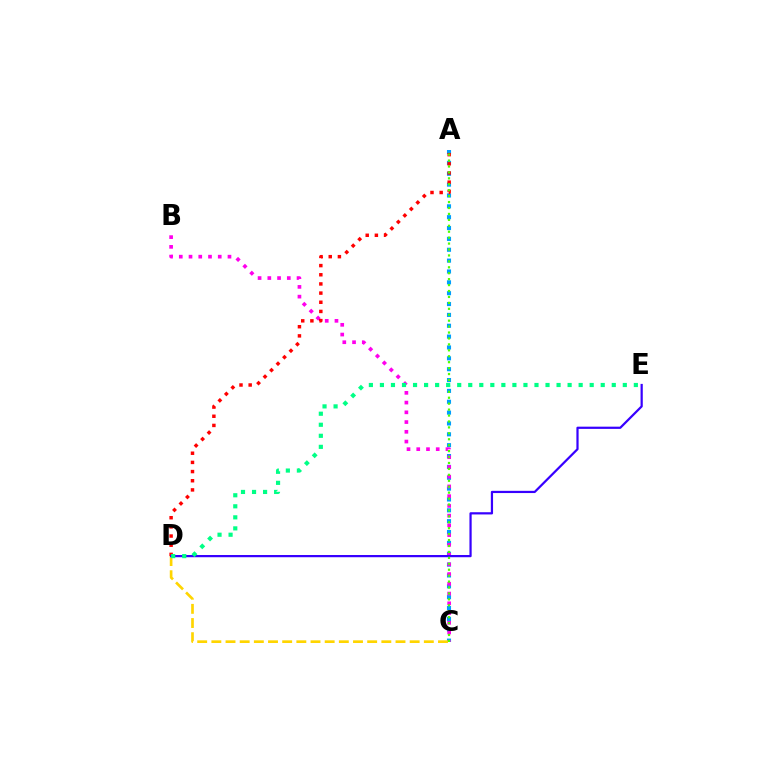{('A', 'C'): [{'color': '#009eff', 'line_style': 'dotted', 'thickness': 2.95}, {'color': '#4fff00', 'line_style': 'dotted', 'thickness': 1.61}], ('B', 'C'): [{'color': '#ff00ed', 'line_style': 'dotted', 'thickness': 2.65}], ('A', 'D'): [{'color': '#ff0000', 'line_style': 'dotted', 'thickness': 2.49}], ('C', 'D'): [{'color': '#ffd500', 'line_style': 'dashed', 'thickness': 1.92}], ('D', 'E'): [{'color': '#3700ff', 'line_style': 'solid', 'thickness': 1.6}, {'color': '#00ff86', 'line_style': 'dotted', 'thickness': 3.0}]}